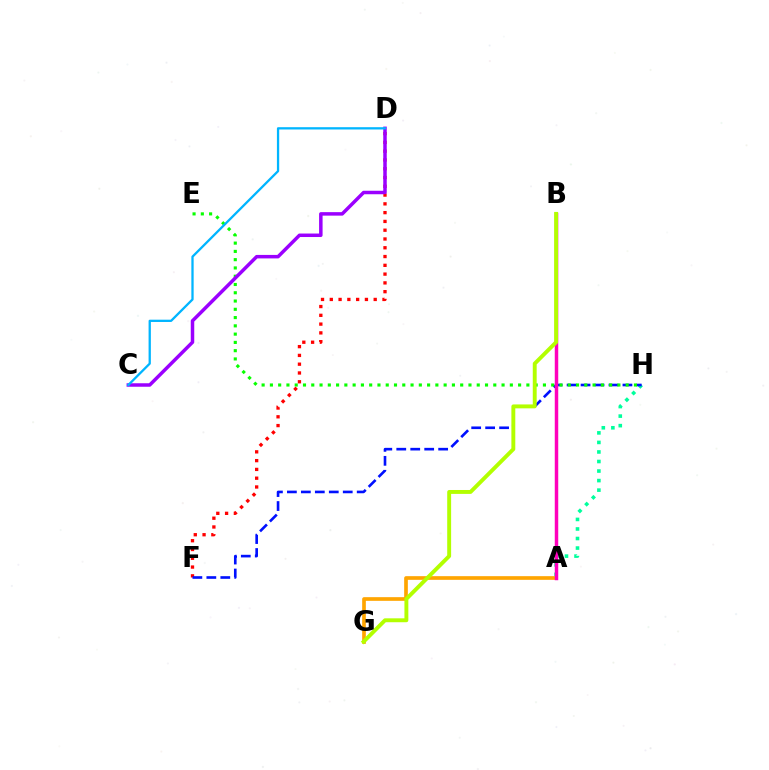{('D', 'F'): [{'color': '#ff0000', 'line_style': 'dotted', 'thickness': 2.39}], ('A', 'H'): [{'color': '#00ff9d', 'line_style': 'dotted', 'thickness': 2.59}], ('A', 'G'): [{'color': '#ffa500', 'line_style': 'solid', 'thickness': 2.64}], ('F', 'H'): [{'color': '#0010ff', 'line_style': 'dashed', 'thickness': 1.9}], ('E', 'H'): [{'color': '#08ff00', 'line_style': 'dotted', 'thickness': 2.25}], ('C', 'D'): [{'color': '#9b00ff', 'line_style': 'solid', 'thickness': 2.52}, {'color': '#00b5ff', 'line_style': 'solid', 'thickness': 1.65}], ('A', 'B'): [{'color': '#ff00bd', 'line_style': 'solid', 'thickness': 2.5}], ('B', 'G'): [{'color': '#b3ff00', 'line_style': 'solid', 'thickness': 2.81}]}